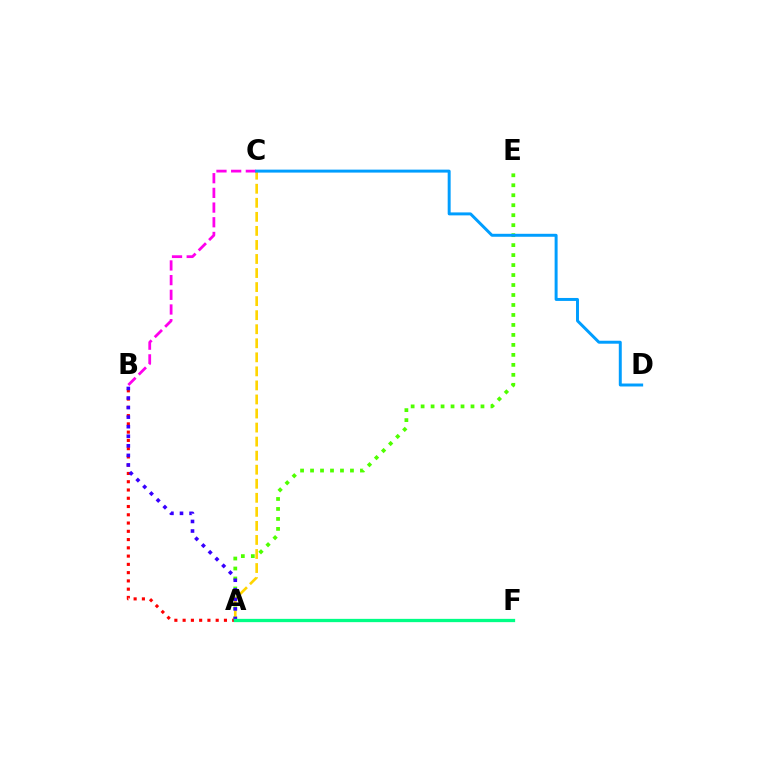{('A', 'B'): [{'color': '#ff0000', 'line_style': 'dotted', 'thickness': 2.25}, {'color': '#3700ff', 'line_style': 'dotted', 'thickness': 2.6}], ('A', 'E'): [{'color': '#4fff00', 'line_style': 'dotted', 'thickness': 2.71}], ('A', 'C'): [{'color': '#ffd500', 'line_style': 'dashed', 'thickness': 1.91}], ('A', 'F'): [{'color': '#00ff86', 'line_style': 'solid', 'thickness': 2.36}], ('B', 'C'): [{'color': '#ff00ed', 'line_style': 'dashed', 'thickness': 1.99}], ('C', 'D'): [{'color': '#009eff', 'line_style': 'solid', 'thickness': 2.13}]}